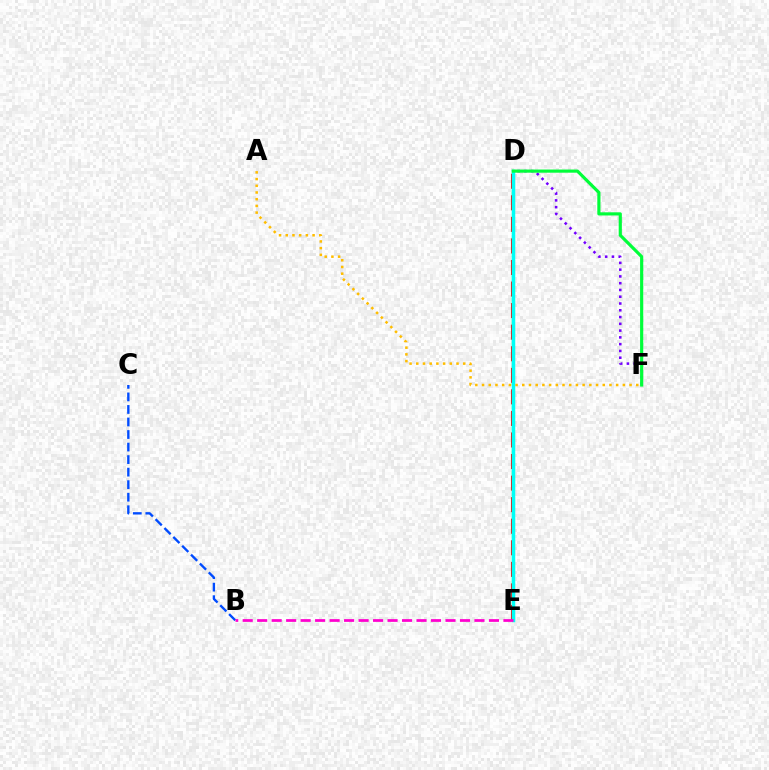{('D', 'E'): [{'color': '#84ff00', 'line_style': 'dashed', 'thickness': 1.59}, {'color': '#ff0000', 'line_style': 'dashed', 'thickness': 2.93}, {'color': '#00fff6', 'line_style': 'solid', 'thickness': 2.52}], ('D', 'F'): [{'color': '#7200ff', 'line_style': 'dotted', 'thickness': 1.84}, {'color': '#00ff39', 'line_style': 'solid', 'thickness': 2.28}], ('B', 'C'): [{'color': '#004bff', 'line_style': 'dashed', 'thickness': 1.7}], ('B', 'E'): [{'color': '#ff00cf', 'line_style': 'dashed', 'thickness': 1.97}], ('A', 'F'): [{'color': '#ffbd00', 'line_style': 'dotted', 'thickness': 1.82}]}